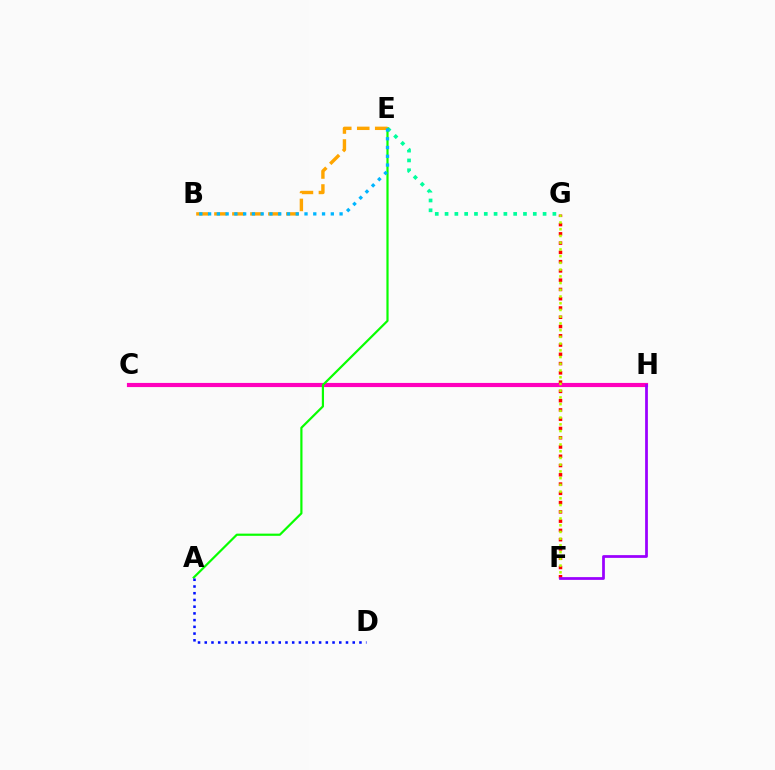{('E', 'G'): [{'color': '#00ff9d', 'line_style': 'dotted', 'thickness': 2.66}], ('C', 'H'): [{'color': '#ff00bd', 'line_style': 'solid', 'thickness': 2.98}], ('A', 'E'): [{'color': '#08ff00', 'line_style': 'solid', 'thickness': 1.58}], ('A', 'D'): [{'color': '#0010ff', 'line_style': 'dotted', 'thickness': 1.83}], ('B', 'E'): [{'color': '#ffa500', 'line_style': 'dashed', 'thickness': 2.44}, {'color': '#00b5ff', 'line_style': 'dotted', 'thickness': 2.38}], ('F', 'G'): [{'color': '#ff0000', 'line_style': 'dotted', 'thickness': 2.52}, {'color': '#b3ff00', 'line_style': 'dotted', 'thickness': 1.83}], ('F', 'H'): [{'color': '#9b00ff', 'line_style': 'solid', 'thickness': 1.98}]}